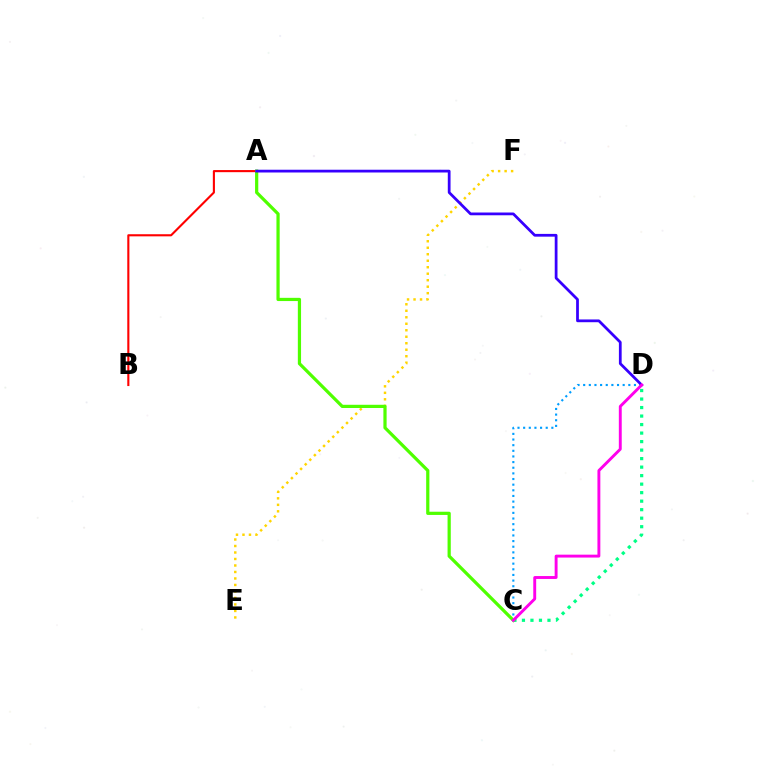{('A', 'B'): [{'color': '#ff0000', 'line_style': 'solid', 'thickness': 1.52}], ('C', 'D'): [{'color': '#00ff86', 'line_style': 'dotted', 'thickness': 2.31}, {'color': '#009eff', 'line_style': 'dotted', 'thickness': 1.53}, {'color': '#ff00ed', 'line_style': 'solid', 'thickness': 2.09}], ('E', 'F'): [{'color': '#ffd500', 'line_style': 'dotted', 'thickness': 1.76}], ('A', 'C'): [{'color': '#4fff00', 'line_style': 'solid', 'thickness': 2.32}], ('A', 'D'): [{'color': '#3700ff', 'line_style': 'solid', 'thickness': 1.99}]}